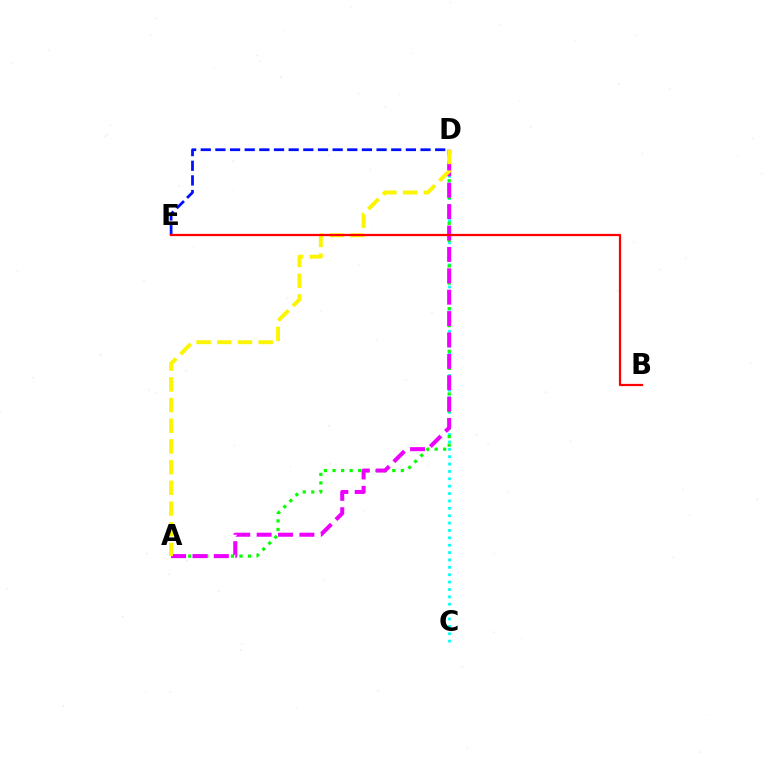{('C', 'D'): [{'color': '#00fff6', 'line_style': 'dotted', 'thickness': 2.0}], ('A', 'D'): [{'color': '#08ff00', 'line_style': 'dotted', 'thickness': 2.32}, {'color': '#ee00ff', 'line_style': 'dashed', 'thickness': 2.91}, {'color': '#fcf500', 'line_style': 'dashed', 'thickness': 2.81}], ('D', 'E'): [{'color': '#0010ff', 'line_style': 'dashed', 'thickness': 1.99}], ('B', 'E'): [{'color': '#ff0000', 'line_style': 'solid', 'thickness': 1.61}]}